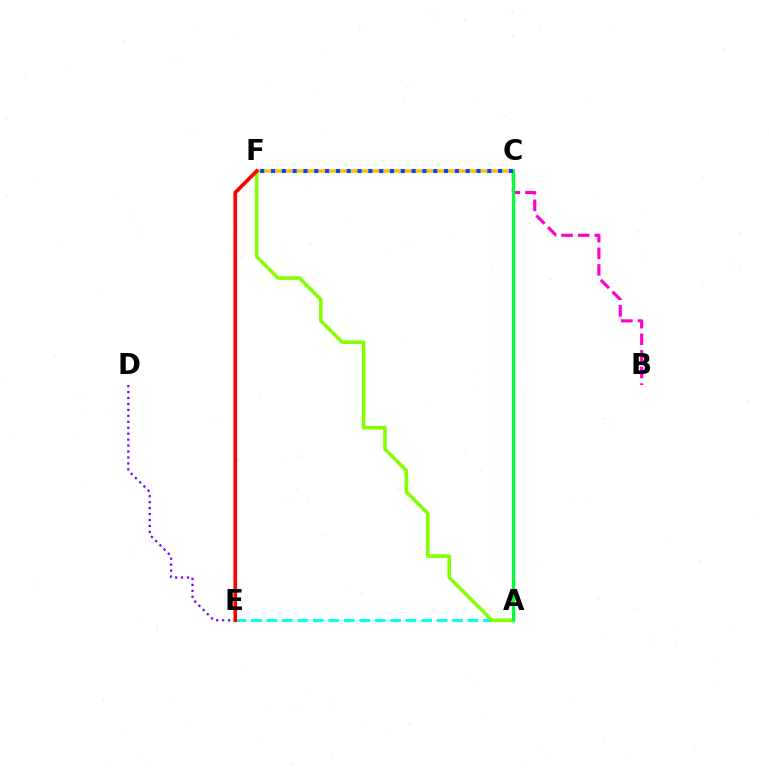{('A', 'E'): [{'color': '#00fff6', 'line_style': 'dashed', 'thickness': 2.1}], ('C', 'F'): [{'color': '#ffbd00', 'line_style': 'solid', 'thickness': 2.52}, {'color': '#004bff', 'line_style': 'dotted', 'thickness': 2.94}], ('A', 'F'): [{'color': '#84ff00', 'line_style': 'solid', 'thickness': 2.56}], ('D', 'E'): [{'color': '#7200ff', 'line_style': 'dotted', 'thickness': 1.62}], ('B', 'C'): [{'color': '#ff00cf', 'line_style': 'dashed', 'thickness': 2.26}], ('A', 'C'): [{'color': '#00ff39', 'line_style': 'solid', 'thickness': 2.38}], ('E', 'F'): [{'color': '#ff0000', 'line_style': 'solid', 'thickness': 2.64}]}